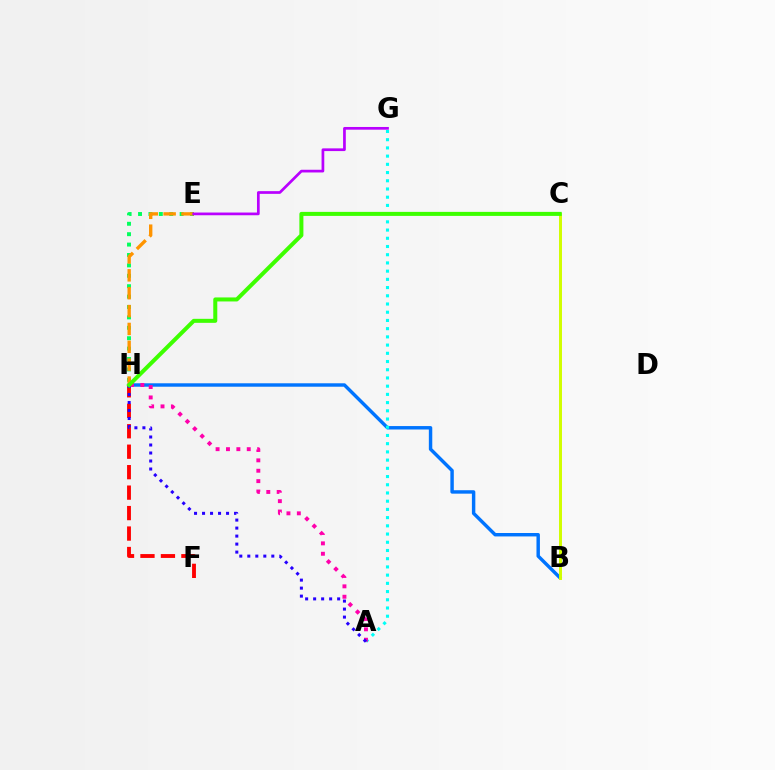{('F', 'H'): [{'color': '#ff0000', 'line_style': 'dashed', 'thickness': 2.78}], ('B', 'H'): [{'color': '#0074ff', 'line_style': 'solid', 'thickness': 2.47}], ('B', 'C'): [{'color': '#d1ff00', 'line_style': 'solid', 'thickness': 2.13}], ('E', 'H'): [{'color': '#00ff5c', 'line_style': 'dotted', 'thickness': 2.83}, {'color': '#ff9400', 'line_style': 'dashed', 'thickness': 2.43}], ('A', 'G'): [{'color': '#00fff6', 'line_style': 'dotted', 'thickness': 2.23}], ('A', 'H'): [{'color': '#ff00ac', 'line_style': 'dotted', 'thickness': 2.82}, {'color': '#2500ff', 'line_style': 'dotted', 'thickness': 2.17}], ('C', 'H'): [{'color': '#3dff00', 'line_style': 'solid', 'thickness': 2.89}], ('E', 'G'): [{'color': '#b900ff', 'line_style': 'solid', 'thickness': 1.95}]}